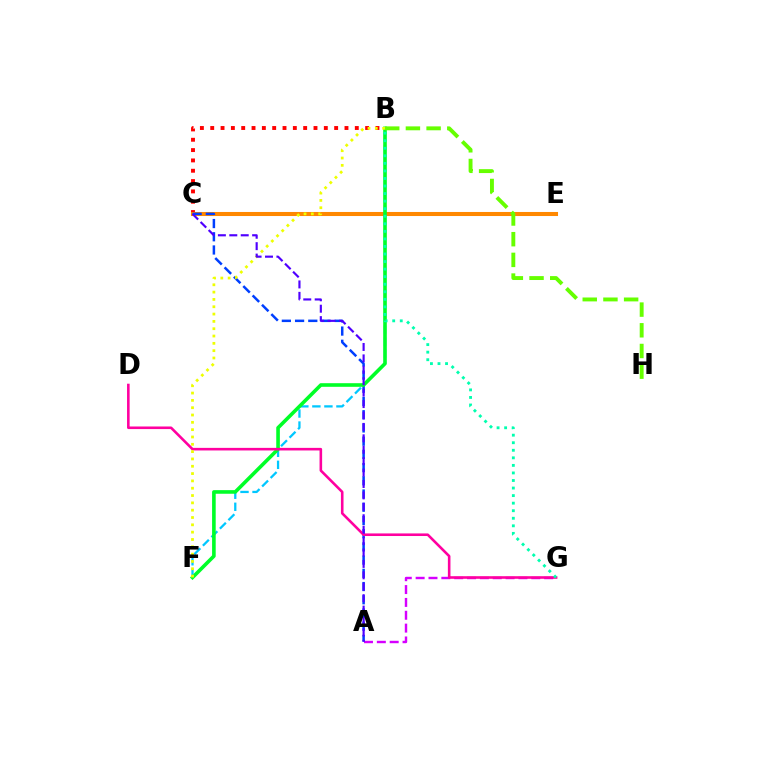{('B', 'F'): [{'color': '#00c7ff', 'line_style': 'dashed', 'thickness': 1.63}, {'color': '#00ff27', 'line_style': 'solid', 'thickness': 2.6}, {'color': '#eeff00', 'line_style': 'dotted', 'thickness': 1.99}], ('B', 'C'): [{'color': '#ff0000', 'line_style': 'dotted', 'thickness': 2.81}], ('A', 'G'): [{'color': '#d600ff', 'line_style': 'dashed', 'thickness': 1.75}], ('C', 'E'): [{'color': '#ff8800', 'line_style': 'solid', 'thickness': 2.92}], ('A', 'C'): [{'color': '#003fff', 'line_style': 'dashed', 'thickness': 1.8}, {'color': '#4f00ff', 'line_style': 'dashed', 'thickness': 1.55}], ('D', 'G'): [{'color': '#ff00a0', 'line_style': 'solid', 'thickness': 1.86}], ('B', 'H'): [{'color': '#66ff00', 'line_style': 'dashed', 'thickness': 2.81}], ('B', 'G'): [{'color': '#00ffaf', 'line_style': 'dotted', 'thickness': 2.05}]}